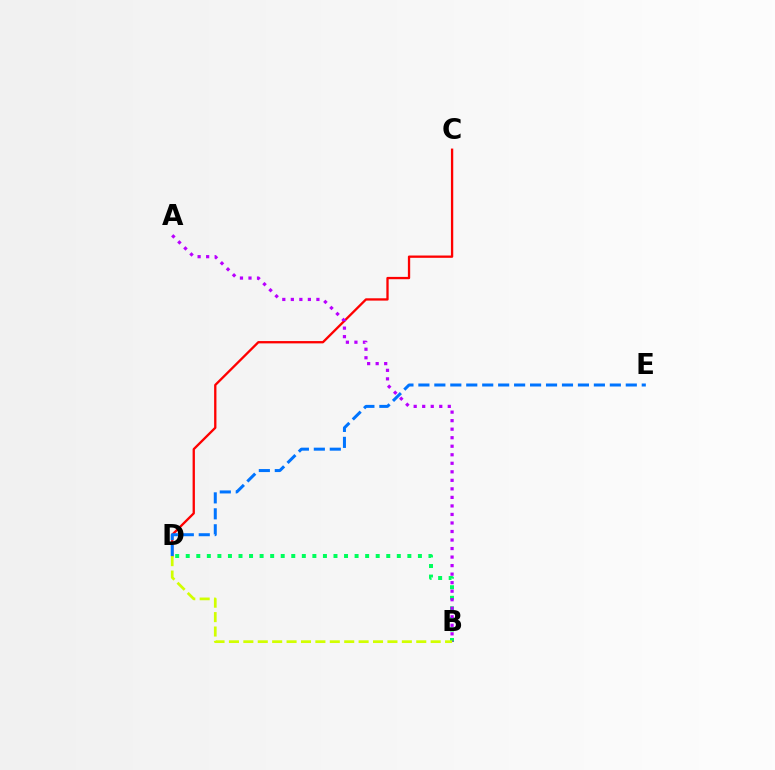{('C', 'D'): [{'color': '#ff0000', 'line_style': 'solid', 'thickness': 1.66}], ('B', 'D'): [{'color': '#00ff5c', 'line_style': 'dotted', 'thickness': 2.87}, {'color': '#d1ff00', 'line_style': 'dashed', 'thickness': 1.96}], ('D', 'E'): [{'color': '#0074ff', 'line_style': 'dashed', 'thickness': 2.17}], ('A', 'B'): [{'color': '#b900ff', 'line_style': 'dotted', 'thickness': 2.32}]}